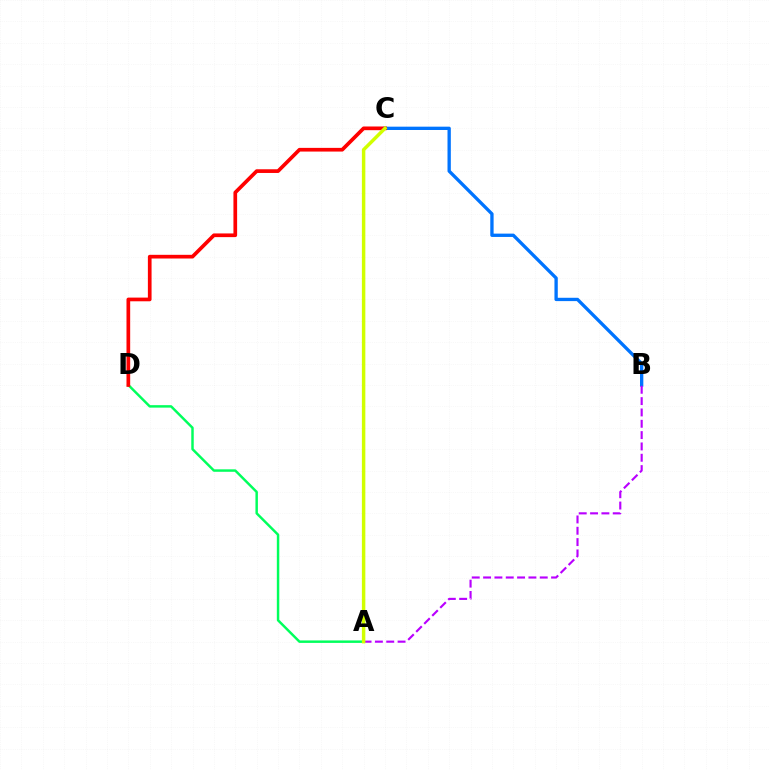{('A', 'D'): [{'color': '#00ff5c', 'line_style': 'solid', 'thickness': 1.77}], ('B', 'C'): [{'color': '#0074ff', 'line_style': 'solid', 'thickness': 2.39}], ('C', 'D'): [{'color': '#ff0000', 'line_style': 'solid', 'thickness': 2.66}], ('A', 'B'): [{'color': '#b900ff', 'line_style': 'dashed', 'thickness': 1.54}], ('A', 'C'): [{'color': '#d1ff00', 'line_style': 'solid', 'thickness': 2.49}]}